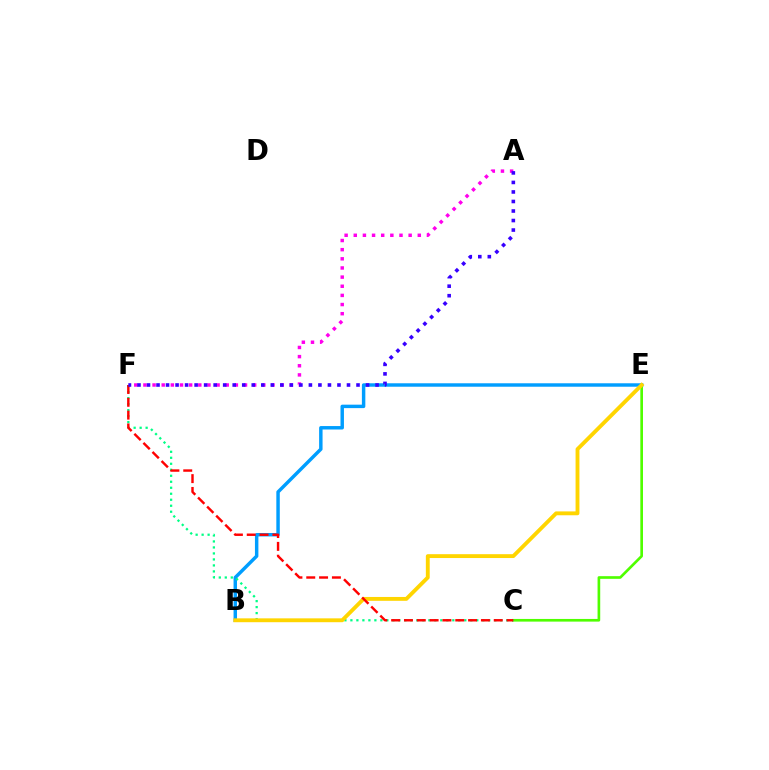{('B', 'E'): [{'color': '#009eff', 'line_style': 'solid', 'thickness': 2.48}, {'color': '#ffd500', 'line_style': 'solid', 'thickness': 2.78}], ('C', 'E'): [{'color': '#4fff00', 'line_style': 'solid', 'thickness': 1.92}], ('C', 'F'): [{'color': '#00ff86', 'line_style': 'dotted', 'thickness': 1.63}, {'color': '#ff0000', 'line_style': 'dashed', 'thickness': 1.74}], ('A', 'F'): [{'color': '#ff00ed', 'line_style': 'dotted', 'thickness': 2.48}, {'color': '#3700ff', 'line_style': 'dotted', 'thickness': 2.59}]}